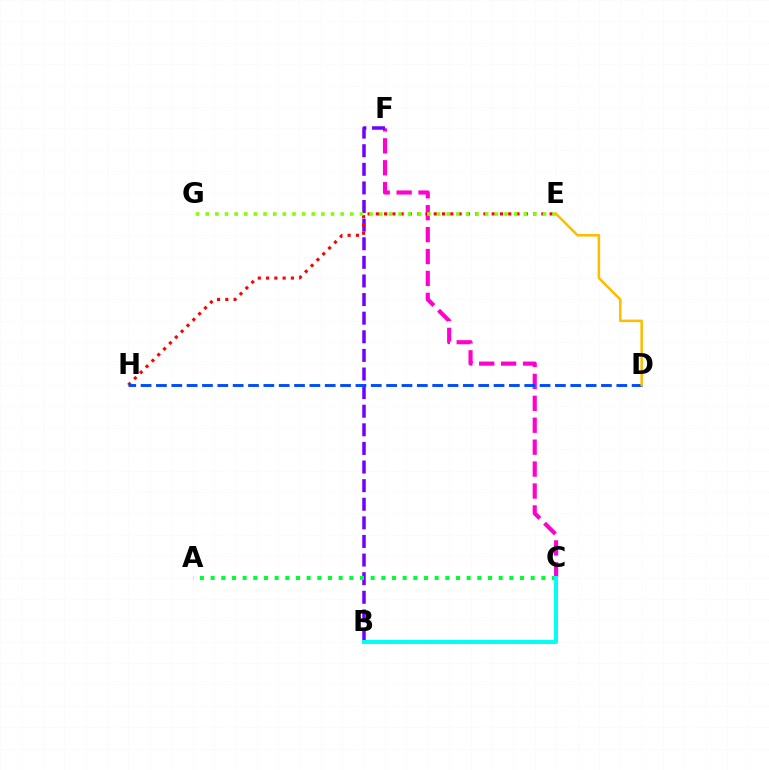{('C', 'F'): [{'color': '#ff00cf', 'line_style': 'dashed', 'thickness': 2.98}], ('B', 'F'): [{'color': '#7200ff', 'line_style': 'dashed', 'thickness': 2.53}], ('A', 'C'): [{'color': '#00ff39', 'line_style': 'dotted', 'thickness': 2.9}], ('E', 'H'): [{'color': '#ff0000', 'line_style': 'dotted', 'thickness': 2.25}], ('B', 'C'): [{'color': '#00fff6', 'line_style': 'solid', 'thickness': 2.86}], ('E', 'G'): [{'color': '#84ff00', 'line_style': 'dotted', 'thickness': 2.62}], ('D', 'H'): [{'color': '#004bff', 'line_style': 'dashed', 'thickness': 2.08}], ('D', 'E'): [{'color': '#ffbd00', 'line_style': 'solid', 'thickness': 1.83}]}